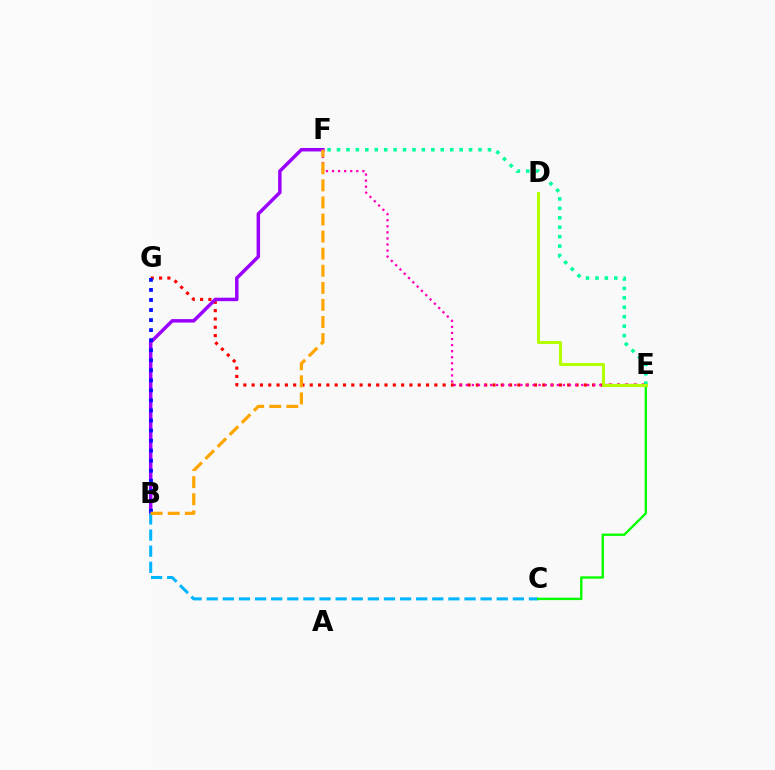{('E', 'G'): [{'color': '#ff0000', 'line_style': 'dotted', 'thickness': 2.26}], ('B', 'F'): [{'color': '#9b00ff', 'line_style': 'solid', 'thickness': 2.5}, {'color': '#ffa500', 'line_style': 'dashed', 'thickness': 2.32}], ('E', 'F'): [{'color': '#00ff9d', 'line_style': 'dotted', 'thickness': 2.56}, {'color': '#ff00bd', 'line_style': 'dotted', 'thickness': 1.65}], ('B', 'C'): [{'color': '#00b5ff', 'line_style': 'dashed', 'thickness': 2.19}], ('C', 'E'): [{'color': '#08ff00', 'line_style': 'solid', 'thickness': 1.71}], ('D', 'E'): [{'color': '#b3ff00', 'line_style': 'solid', 'thickness': 2.2}], ('B', 'G'): [{'color': '#0010ff', 'line_style': 'dotted', 'thickness': 2.73}]}